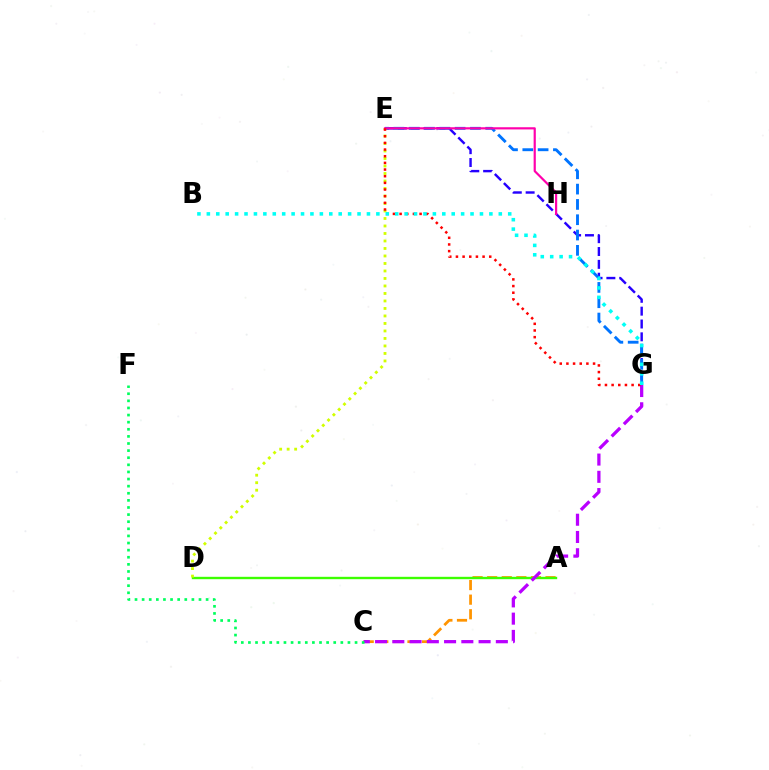{('A', 'C'): [{'color': '#ff9400', 'line_style': 'dashed', 'thickness': 1.98}], ('A', 'D'): [{'color': '#3dff00', 'line_style': 'solid', 'thickness': 1.71}], ('E', 'G'): [{'color': '#2500ff', 'line_style': 'dashed', 'thickness': 1.74}, {'color': '#0074ff', 'line_style': 'dashed', 'thickness': 2.08}, {'color': '#ff0000', 'line_style': 'dotted', 'thickness': 1.81}], ('C', 'G'): [{'color': '#b900ff', 'line_style': 'dashed', 'thickness': 2.34}], ('D', 'E'): [{'color': '#d1ff00', 'line_style': 'dotted', 'thickness': 2.04}], ('E', 'H'): [{'color': '#ff00ac', 'line_style': 'solid', 'thickness': 1.57}], ('C', 'F'): [{'color': '#00ff5c', 'line_style': 'dotted', 'thickness': 1.93}], ('B', 'G'): [{'color': '#00fff6', 'line_style': 'dotted', 'thickness': 2.56}]}